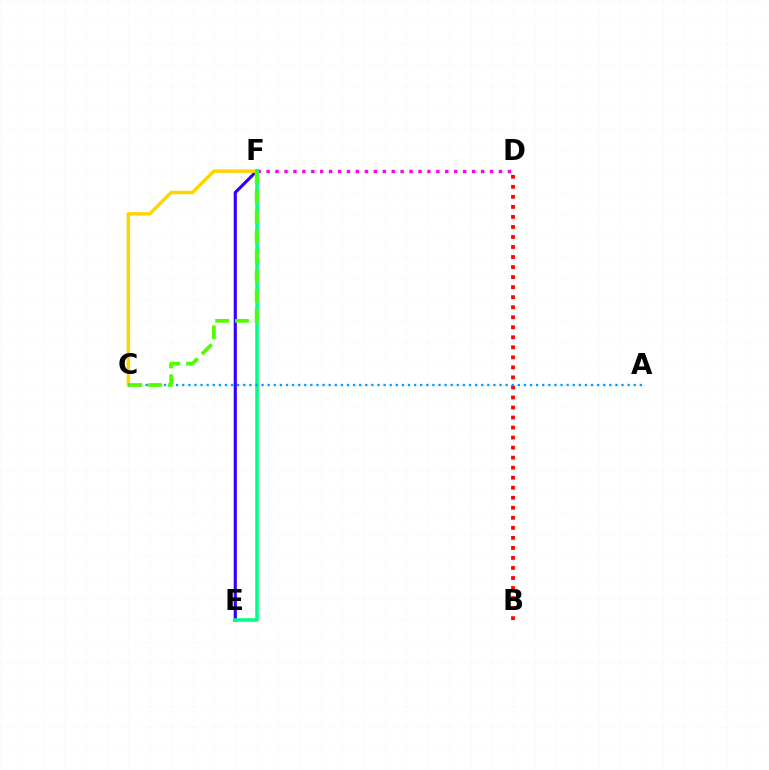{('E', 'F'): [{'color': '#3700ff', 'line_style': 'solid', 'thickness': 2.27}, {'color': '#00ff86', 'line_style': 'solid', 'thickness': 2.58}], ('D', 'F'): [{'color': '#ff00ed', 'line_style': 'dotted', 'thickness': 2.43}], ('C', 'F'): [{'color': '#ffd500', 'line_style': 'solid', 'thickness': 2.48}, {'color': '#4fff00', 'line_style': 'dashed', 'thickness': 2.69}], ('B', 'D'): [{'color': '#ff0000', 'line_style': 'dotted', 'thickness': 2.73}], ('A', 'C'): [{'color': '#009eff', 'line_style': 'dotted', 'thickness': 1.66}]}